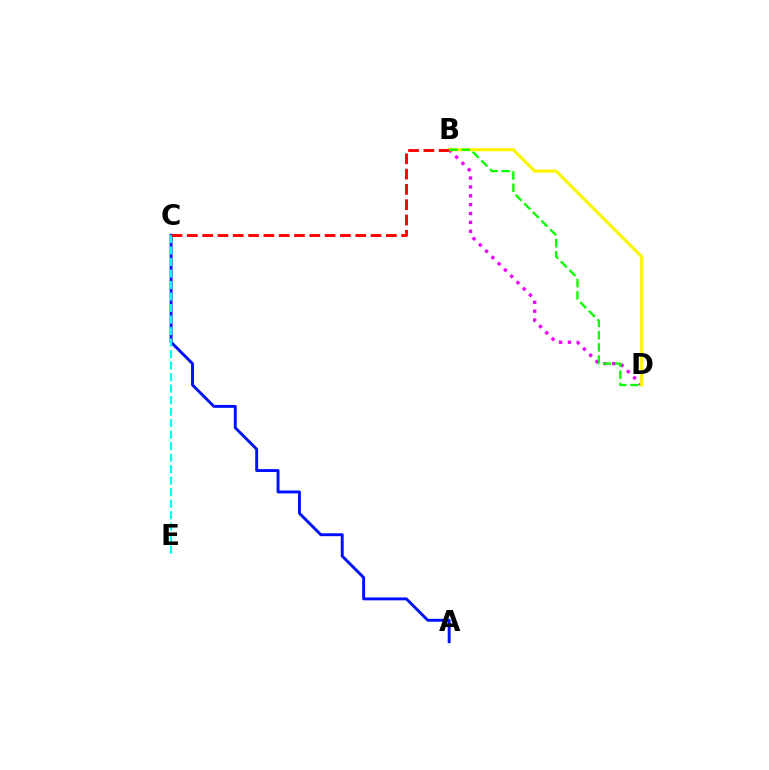{('B', 'D'): [{'color': '#ee00ff', 'line_style': 'dotted', 'thickness': 2.41}, {'color': '#fcf500', 'line_style': 'solid', 'thickness': 2.26}, {'color': '#08ff00', 'line_style': 'dashed', 'thickness': 1.66}], ('A', 'C'): [{'color': '#0010ff', 'line_style': 'solid', 'thickness': 2.1}], ('C', 'E'): [{'color': '#00fff6', 'line_style': 'dashed', 'thickness': 1.56}], ('B', 'C'): [{'color': '#ff0000', 'line_style': 'dashed', 'thickness': 2.08}]}